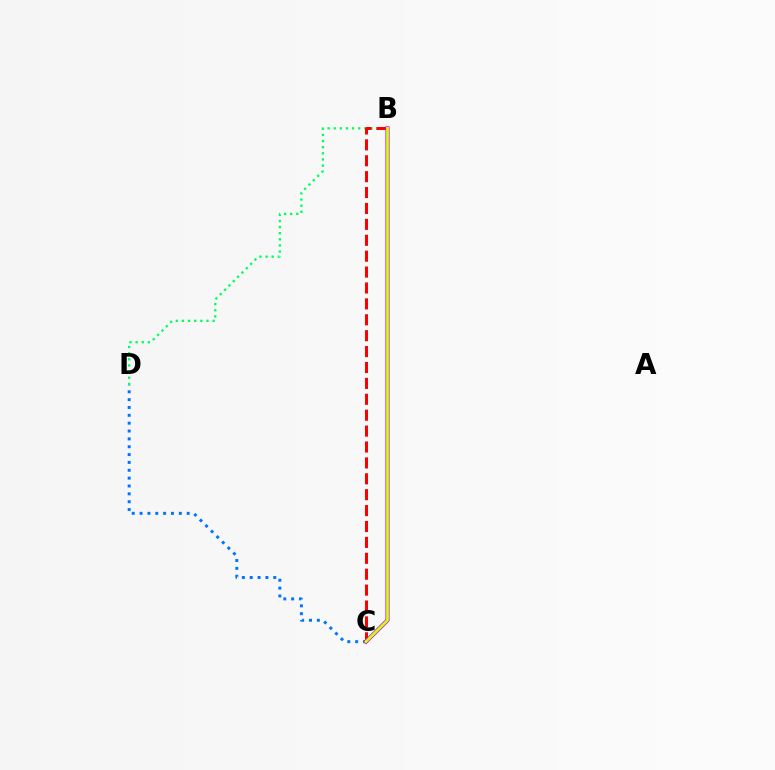{('B', 'D'): [{'color': '#00ff5c', 'line_style': 'dotted', 'thickness': 1.67}], ('B', 'C'): [{'color': '#ff0000', 'line_style': 'dashed', 'thickness': 2.16}, {'color': '#b900ff', 'line_style': 'solid', 'thickness': 2.91}, {'color': '#d1ff00', 'line_style': 'solid', 'thickness': 1.99}], ('C', 'D'): [{'color': '#0074ff', 'line_style': 'dotted', 'thickness': 2.13}]}